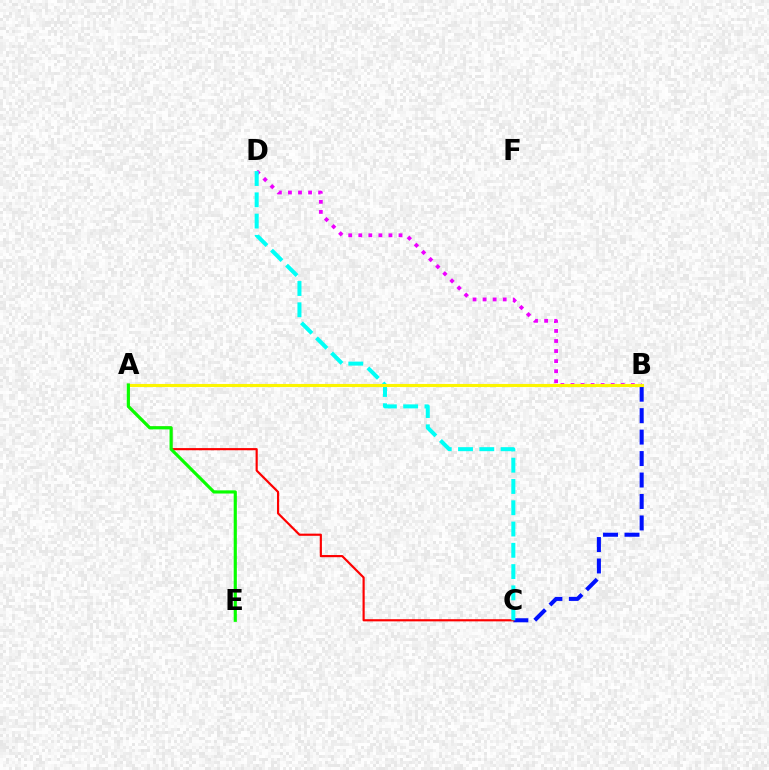{('B', 'C'): [{'color': '#0010ff', 'line_style': 'dashed', 'thickness': 2.92}], ('B', 'D'): [{'color': '#ee00ff', 'line_style': 'dotted', 'thickness': 2.73}], ('A', 'C'): [{'color': '#ff0000', 'line_style': 'solid', 'thickness': 1.56}], ('C', 'D'): [{'color': '#00fff6', 'line_style': 'dashed', 'thickness': 2.89}], ('A', 'B'): [{'color': '#fcf500', 'line_style': 'solid', 'thickness': 2.23}], ('A', 'E'): [{'color': '#08ff00', 'line_style': 'solid', 'thickness': 2.27}]}